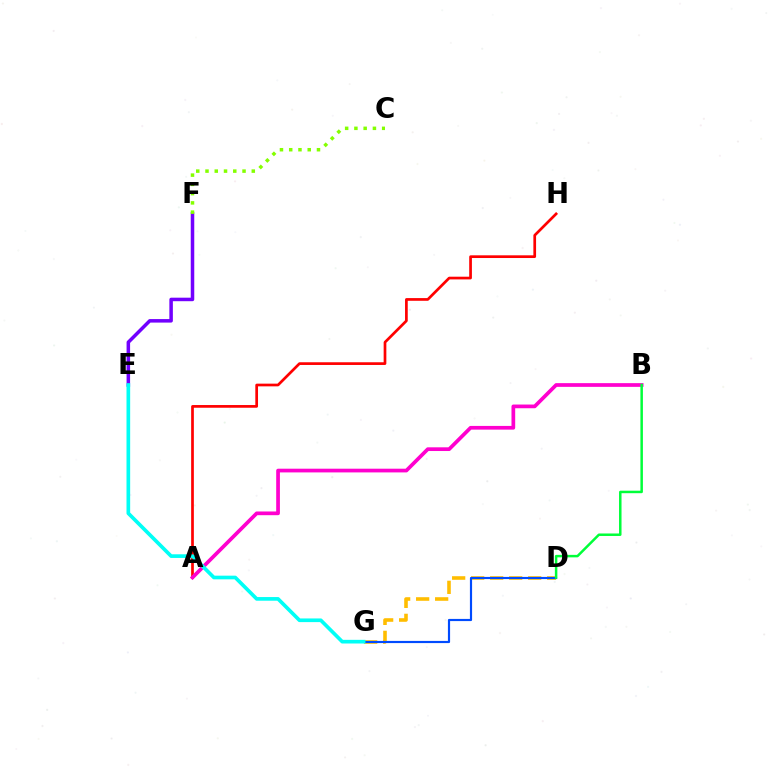{('D', 'G'): [{'color': '#ffbd00', 'line_style': 'dashed', 'thickness': 2.58}, {'color': '#004bff', 'line_style': 'solid', 'thickness': 1.56}], ('A', 'H'): [{'color': '#ff0000', 'line_style': 'solid', 'thickness': 1.95}], ('E', 'F'): [{'color': '#7200ff', 'line_style': 'solid', 'thickness': 2.53}], ('A', 'B'): [{'color': '#ff00cf', 'line_style': 'solid', 'thickness': 2.67}], ('E', 'G'): [{'color': '#00fff6', 'line_style': 'solid', 'thickness': 2.64}], ('C', 'F'): [{'color': '#84ff00', 'line_style': 'dotted', 'thickness': 2.52}], ('B', 'D'): [{'color': '#00ff39', 'line_style': 'solid', 'thickness': 1.79}]}